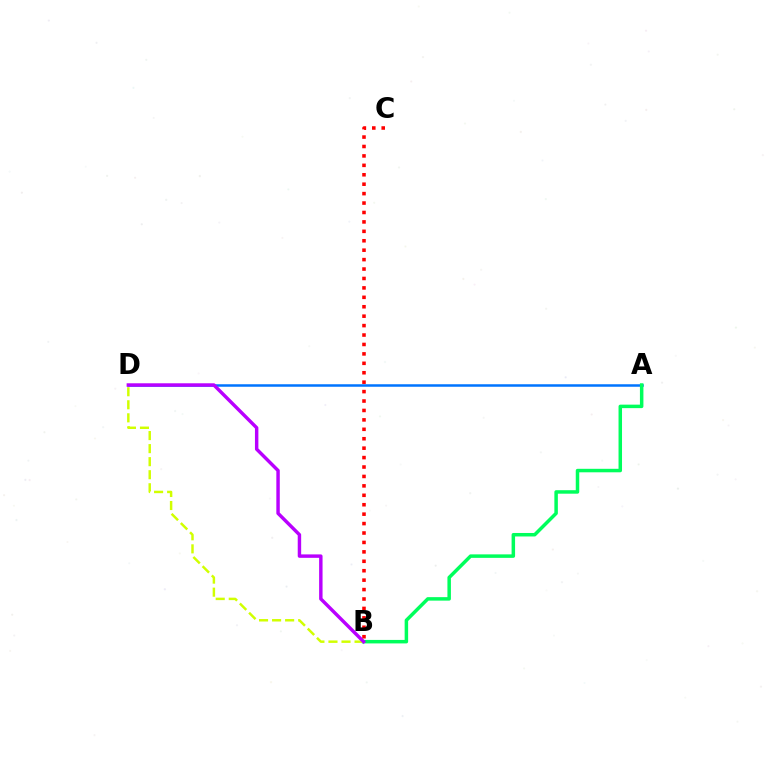{('A', 'D'): [{'color': '#0074ff', 'line_style': 'solid', 'thickness': 1.8}], ('A', 'B'): [{'color': '#00ff5c', 'line_style': 'solid', 'thickness': 2.51}], ('B', 'D'): [{'color': '#d1ff00', 'line_style': 'dashed', 'thickness': 1.77}, {'color': '#b900ff', 'line_style': 'solid', 'thickness': 2.47}], ('B', 'C'): [{'color': '#ff0000', 'line_style': 'dotted', 'thickness': 2.56}]}